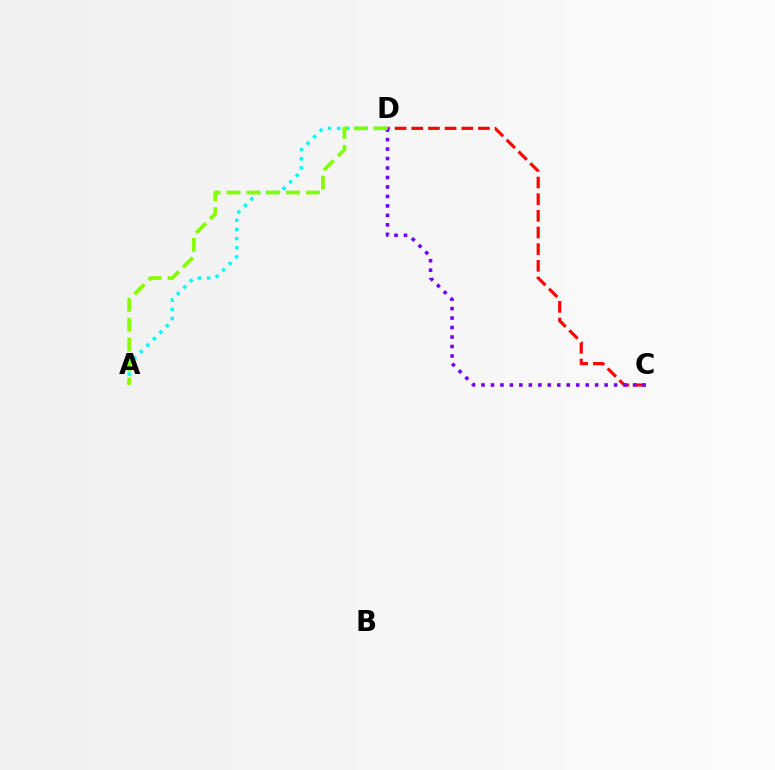{('A', 'D'): [{'color': '#00fff6', 'line_style': 'dotted', 'thickness': 2.49}, {'color': '#84ff00', 'line_style': 'dashed', 'thickness': 2.7}], ('C', 'D'): [{'color': '#ff0000', 'line_style': 'dashed', 'thickness': 2.26}, {'color': '#7200ff', 'line_style': 'dotted', 'thickness': 2.57}]}